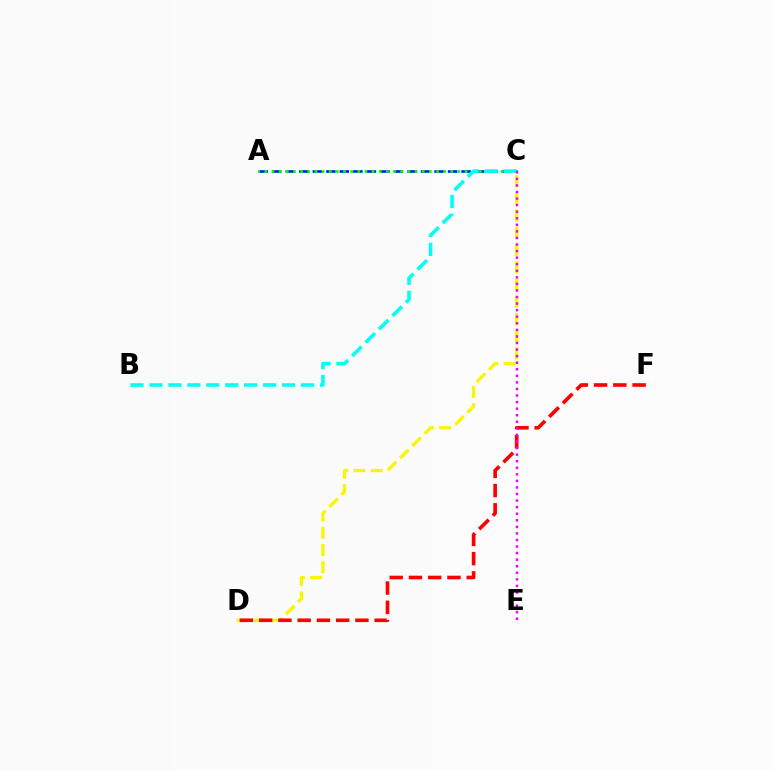{('A', 'C'): [{'color': '#0010ff', 'line_style': 'dashed', 'thickness': 1.84}, {'color': '#08ff00', 'line_style': 'dotted', 'thickness': 1.94}], ('C', 'D'): [{'color': '#fcf500', 'line_style': 'dashed', 'thickness': 2.34}], ('B', 'C'): [{'color': '#00fff6', 'line_style': 'dashed', 'thickness': 2.57}], ('D', 'F'): [{'color': '#ff0000', 'line_style': 'dashed', 'thickness': 2.62}], ('C', 'E'): [{'color': '#ee00ff', 'line_style': 'dotted', 'thickness': 1.78}]}